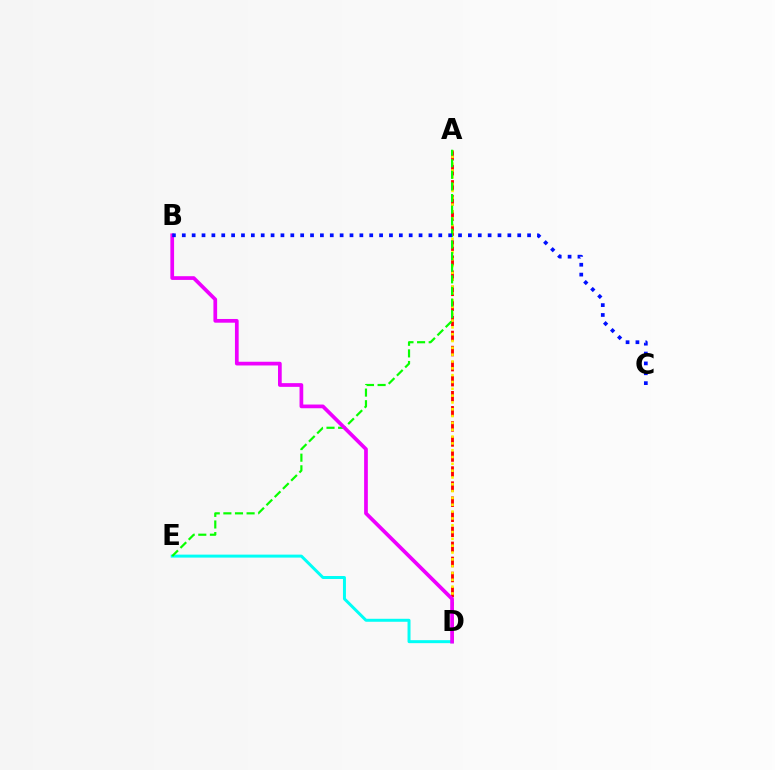{('A', 'D'): [{'color': '#ff0000', 'line_style': 'dashed', 'thickness': 2.05}, {'color': '#fcf500', 'line_style': 'dotted', 'thickness': 1.85}], ('D', 'E'): [{'color': '#00fff6', 'line_style': 'solid', 'thickness': 2.14}], ('A', 'E'): [{'color': '#08ff00', 'line_style': 'dashed', 'thickness': 1.58}], ('B', 'D'): [{'color': '#ee00ff', 'line_style': 'solid', 'thickness': 2.67}], ('B', 'C'): [{'color': '#0010ff', 'line_style': 'dotted', 'thickness': 2.68}]}